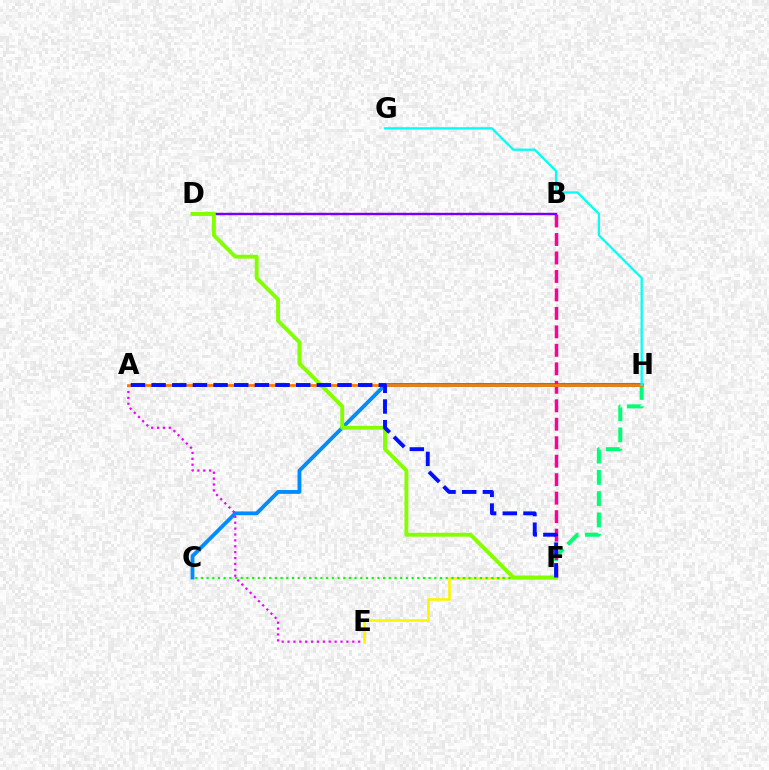{('B', 'D'): [{'color': '#ff0000', 'line_style': 'dashed', 'thickness': 1.55}, {'color': '#7200ff', 'line_style': 'solid', 'thickness': 1.69}], ('E', 'F'): [{'color': '#fcf500', 'line_style': 'solid', 'thickness': 1.86}], ('F', 'H'): [{'color': '#00ff74', 'line_style': 'dashed', 'thickness': 2.89}], ('C', 'H'): [{'color': '#008cff', 'line_style': 'solid', 'thickness': 2.75}], ('B', 'F'): [{'color': '#ff0094', 'line_style': 'dashed', 'thickness': 2.51}], ('A', 'E'): [{'color': '#ee00ff', 'line_style': 'dotted', 'thickness': 1.6}], ('A', 'H'): [{'color': '#ff7c00', 'line_style': 'solid', 'thickness': 2.0}], ('G', 'H'): [{'color': '#00fff6', 'line_style': 'solid', 'thickness': 1.64}], ('C', 'F'): [{'color': '#08ff00', 'line_style': 'dotted', 'thickness': 1.55}], ('D', 'F'): [{'color': '#84ff00', 'line_style': 'solid', 'thickness': 2.81}], ('A', 'F'): [{'color': '#0010ff', 'line_style': 'dashed', 'thickness': 2.81}]}